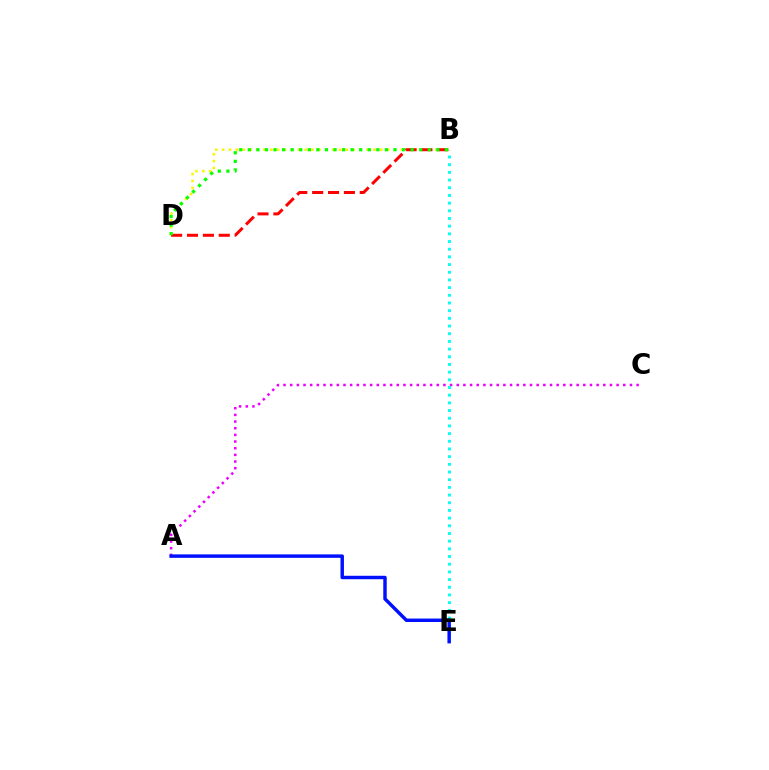{('A', 'C'): [{'color': '#ee00ff', 'line_style': 'dotted', 'thickness': 1.81}], ('B', 'E'): [{'color': '#00fff6', 'line_style': 'dotted', 'thickness': 2.09}], ('B', 'D'): [{'color': '#fcf500', 'line_style': 'dotted', 'thickness': 1.87}, {'color': '#ff0000', 'line_style': 'dashed', 'thickness': 2.16}, {'color': '#08ff00', 'line_style': 'dotted', 'thickness': 2.33}], ('A', 'E'): [{'color': '#0010ff', 'line_style': 'solid', 'thickness': 2.48}]}